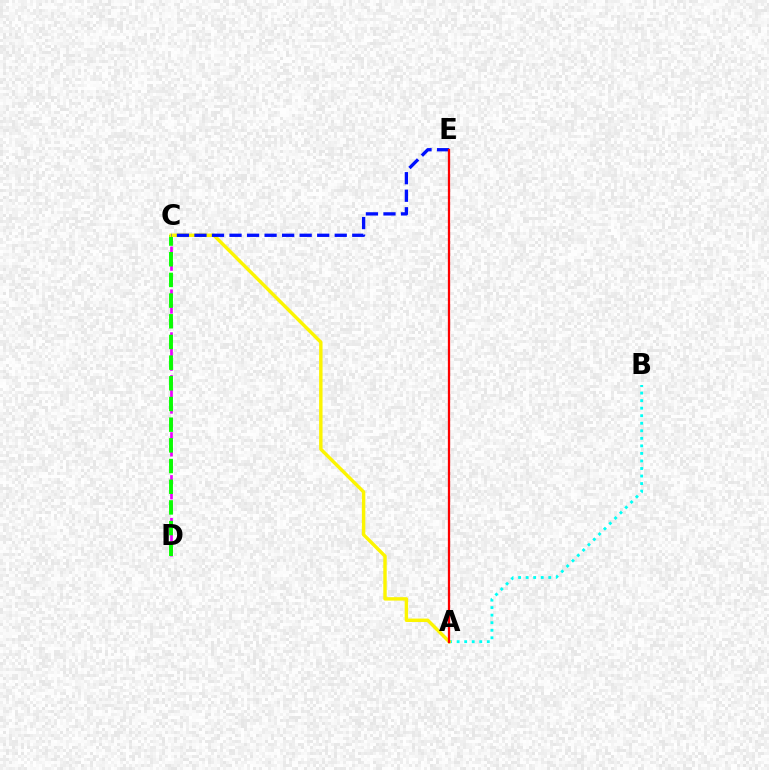{('C', 'D'): [{'color': '#ee00ff', 'line_style': 'dashed', 'thickness': 1.94}, {'color': '#08ff00', 'line_style': 'dashed', 'thickness': 2.81}], ('A', 'B'): [{'color': '#00fff6', 'line_style': 'dotted', 'thickness': 2.05}], ('A', 'C'): [{'color': '#fcf500', 'line_style': 'solid', 'thickness': 2.46}], ('C', 'E'): [{'color': '#0010ff', 'line_style': 'dashed', 'thickness': 2.38}], ('A', 'E'): [{'color': '#ff0000', 'line_style': 'solid', 'thickness': 1.64}]}